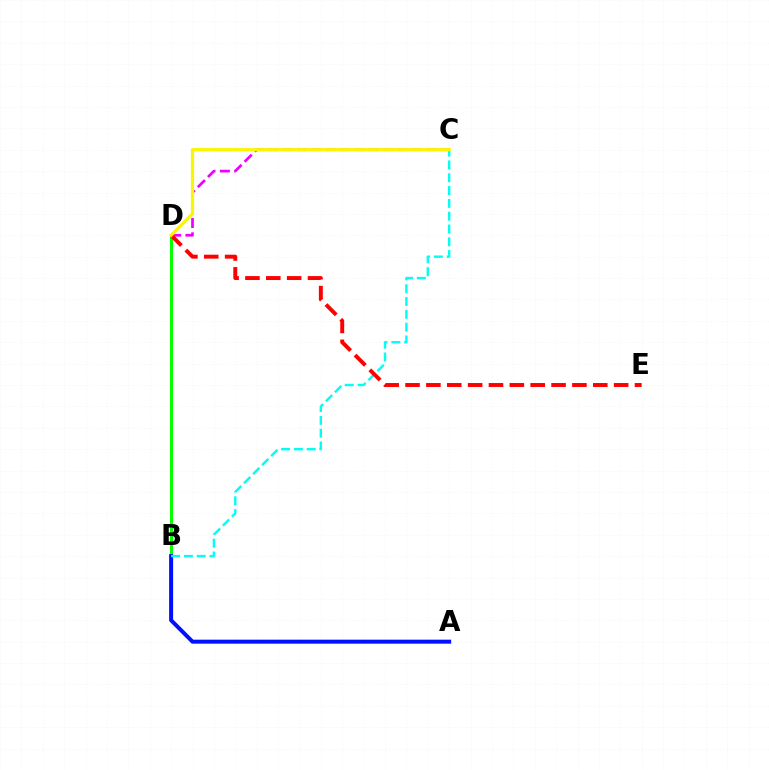{('B', 'D'): [{'color': '#08ff00', 'line_style': 'solid', 'thickness': 2.17}], ('A', 'B'): [{'color': '#0010ff', 'line_style': 'solid', 'thickness': 2.87}], ('C', 'D'): [{'color': '#ee00ff', 'line_style': 'dashed', 'thickness': 1.95}, {'color': '#fcf500', 'line_style': 'solid', 'thickness': 2.34}], ('B', 'C'): [{'color': '#00fff6', 'line_style': 'dashed', 'thickness': 1.74}], ('D', 'E'): [{'color': '#ff0000', 'line_style': 'dashed', 'thickness': 2.83}]}